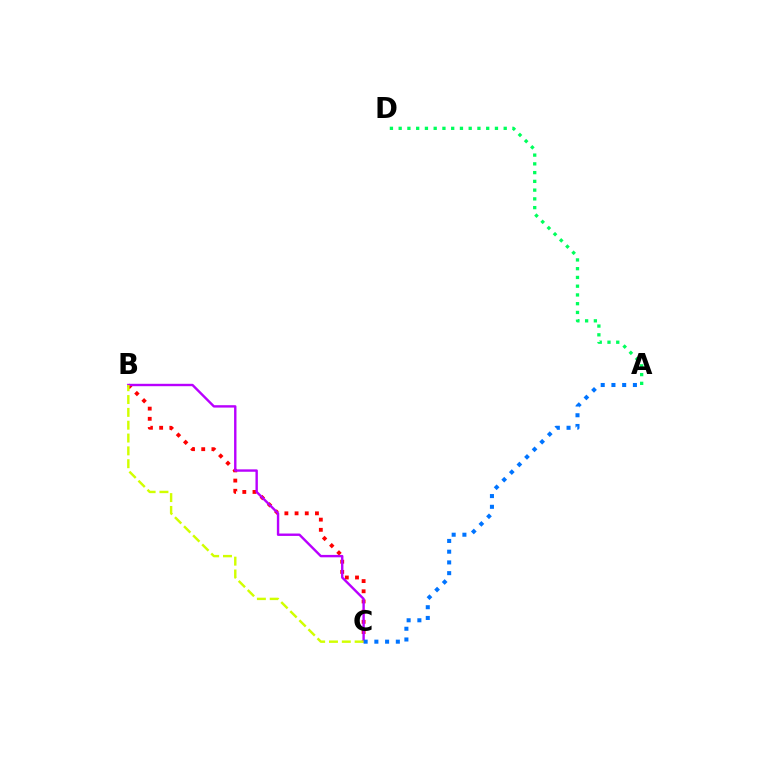{('B', 'C'): [{'color': '#ff0000', 'line_style': 'dotted', 'thickness': 2.77}, {'color': '#b900ff', 'line_style': 'solid', 'thickness': 1.73}, {'color': '#d1ff00', 'line_style': 'dashed', 'thickness': 1.74}], ('A', 'D'): [{'color': '#00ff5c', 'line_style': 'dotted', 'thickness': 2.38}], ('A', 'C'): [{'color': '#0074ff', 'line_style': 'dotted', 'thickness': 2.92}]}